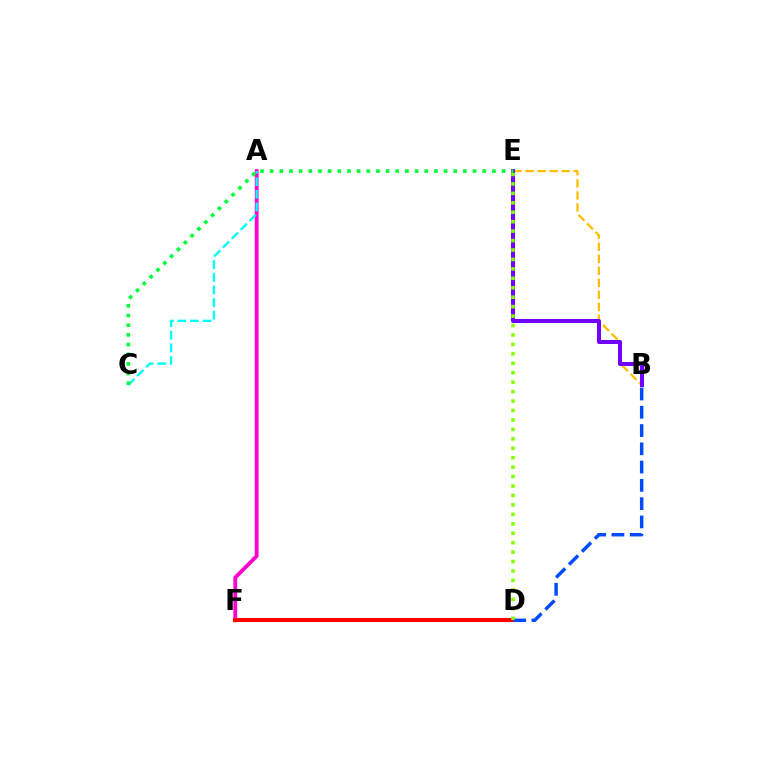{('B', 'E'): [{'color': '#ffbd00', 'line_style': 'dashed', 'thickness': 1.64}, {'color': '#7200ff', 'line_style': 'solid', 'thickness': 2.87}], ('A', 'F'): [{'color': '#ff00cf', 'line_style': 'solid', 'thickness': 2.74}], ('A', 'C'): [{'color': '#00fff6', 'line_style': 'dashed', 'thickness': 1.71}], ('D', 'F'): [{'color': '#ff0000', 'line_style': 'solid', 'thickness': 2.94}], ('C', 'E'): [{'color': '#00ff39', 'line_style': 'dotted', 'thickness': 2.63}], ('B', 'D'): [{'color': '#004bff', 'line_style': 'dashed', 'thickness': 2.48}], ('D', 'E'): [{'color': '#84ff00', 'line_style': 'dotted', 'thickness': 2.57}]}